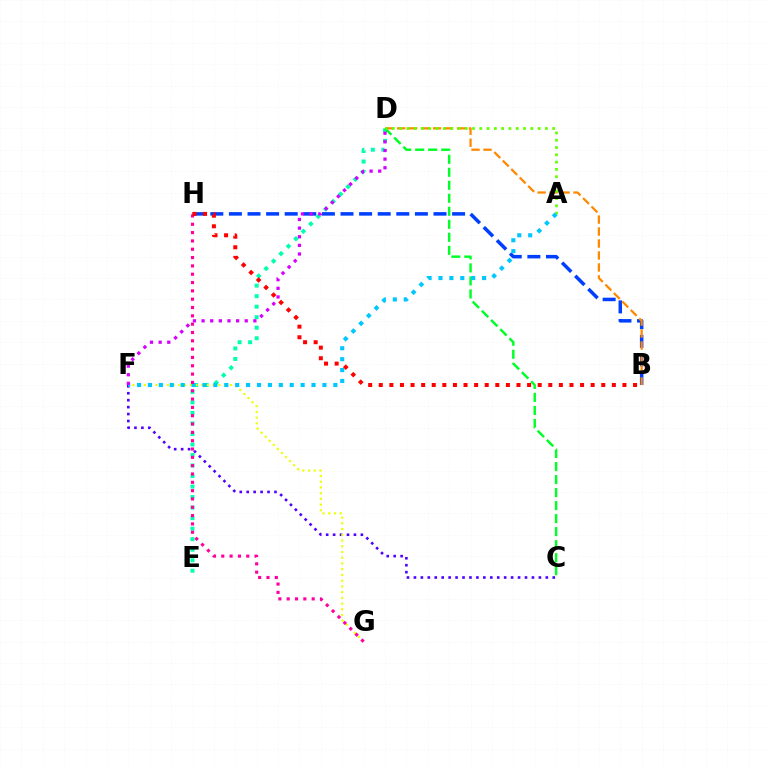{('B', 'H'): [{'color': '#003fff', 'line_style': 'dashed', 'thickness': 2.53}, {'color': '#ff0000', 'line_style': 'dotted', 'thickness': 2.88}], ('D', 'E'): [{'color': '#00ffaf', 'line_style': 'dotted', 'thickness': 2.86}], ('B', 'D'): [{'color': '#ff8800', 'line_style': 'dashed', 'thickness': 1.63}], ('C', 'D'): [{'color': '#00ff27', 'line_style': 'dashed', 'thickness': 1.77}], ('C', 'F'): [{'color': '#4f00ff', 'line_style': 'dotted', 'thickness': 1.89}], ('A', 'D'): [{'color': '#66ff00', 'line_style': 'dotted', 'thickness': 1.98}], ('F', 'G'): [{'color': '#eeff00', 'line_style': 'dotted', 'thickness': 1.56}], ('A', 'F'): [{'color': '#00c7ff', 'line_style': 'dotted', 'thickness': 2.96}], ('G', 'H'): [{'color': '#ff00a0', 'line_style': 'dotted', 'thickness': 2.26}], ('D', 'F'): [{'color': '#d600ff', 'line_style': 'dotted', 'thickness': 2.35}]}